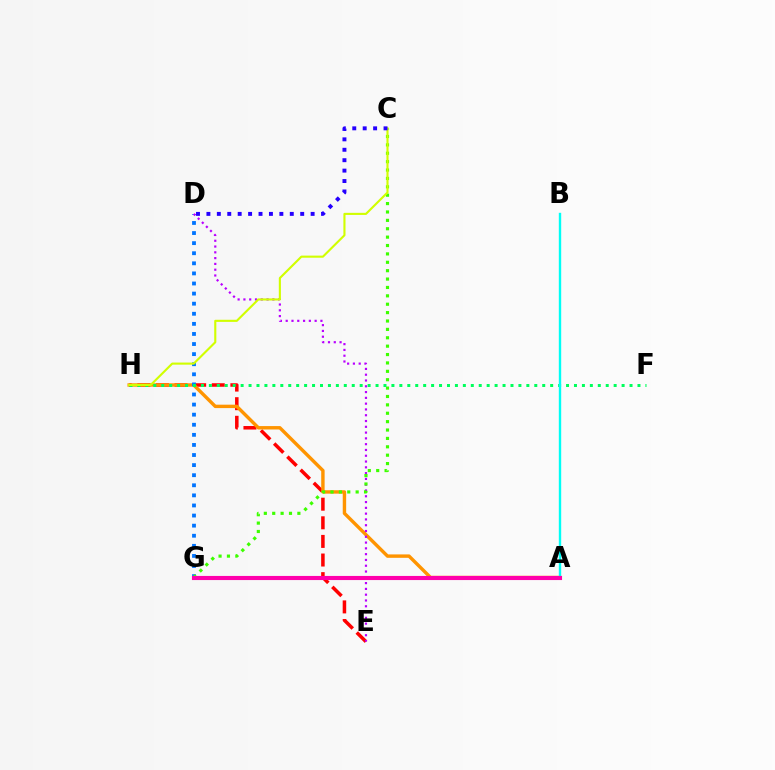{('E', 'H'): [{'color': '#ff0000', 'line_style': 'dashed', 'thickness': 2.53}], ('A', 'H'): [{'color': '#ff9400', 'line_style': 'solid', 'thickness': 2.46}], ('D', 'G'): [{'color': '#0074ff', 'line_style': 'dotted', 'thickness': 2.74}], ('D', 'E'): [{'color': '#b900ff', 'line_style': 'dotted', 'thickness': 1.57}], ('C', 'G'): [{'color': '#3dff00', 'line_style': 'dotted', 'thickness': 2.28}], ('F', 'H'): [{'color': '#00ff5c', 'line_style': 'dotted', 'thickness': 2.16}], ('A', 'B'): [{'color': '#00fff6', 'line_style': 'solid', 'thickness': 1.72}], ('A', 'G'): [{'color': '#ff00ac', 'line_style': 'solid', 'thickness': 2.96}], ('C', 'H'): [{'color': '#d1ff00', 'line_style': 'solid', 'thickness': 1.52}], ('C', 'D'): [{'color': '#2500ff', 'line_style': 'dotted', 'thickness': 2.83}]}